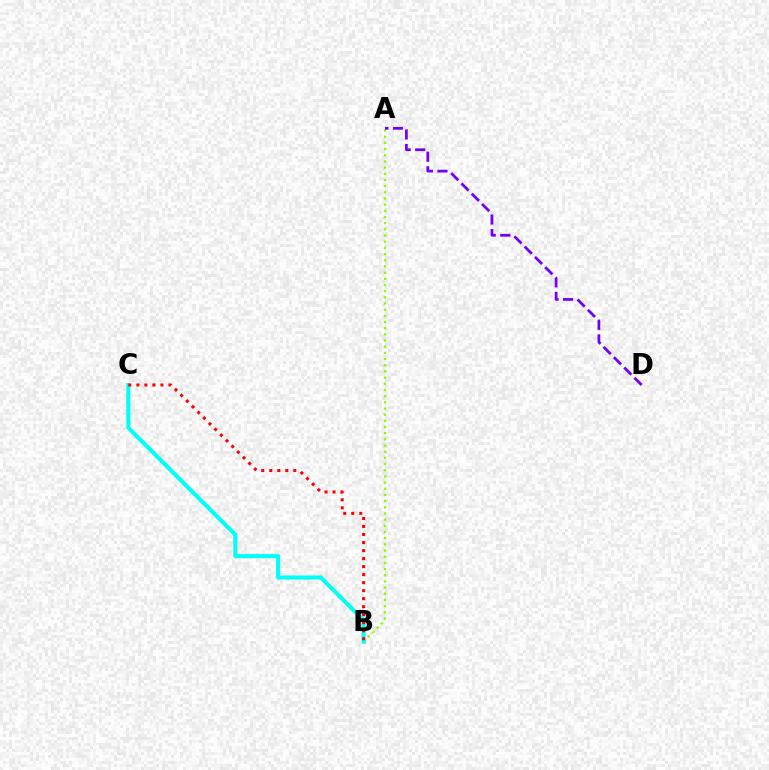{('A', 'B'): [{'color': '#84ff00', 'line_style': 'dotted', 'thickness': 1.68}], ('B', 'C'): [{'color': '#00fff6', 'line_style': 'solid', 'thickness': 2.92}, {'color': '#ff0000', 'line_style': 'dotted', 'thickness': 2.18}], ('A', 'D'): [{'color': '#7200ff', 'line_style': 'dashed', 'thickness': 1.98}]}